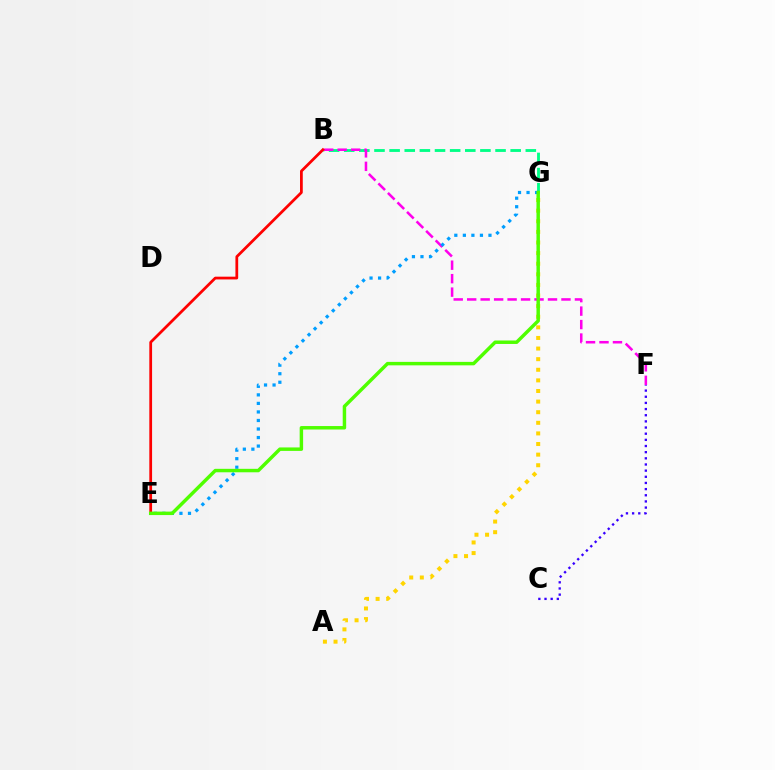{('B', 'G'): [{'color': '#00ff86', 'line_style': 'dashed', 'thickness': 2.06}], ('C', 'F'): [{'color': '#3700ff', 'line_style': 'dotted', 'thickness': 1.67}], ('B', 'F'): [{'color': '#ff00ed', 'line_style': 'dashed', 'thickness': 1.83}], ('E', 'G'): [{'color': '#009eff', 'line_style': 'dotted', 'thickness': 2.32}, {'color': '#4fff00', 'line_style': 'solid', 'thickness': 2.49}], ('A', 'G'): [{'color': '#ffd500', 'line_style': 'dotted', 'thickness': 2.88}], ('B', 'E'): [{'color': '#ff0000', 'line_style': 'solid', 'thickness': 1.99}]}